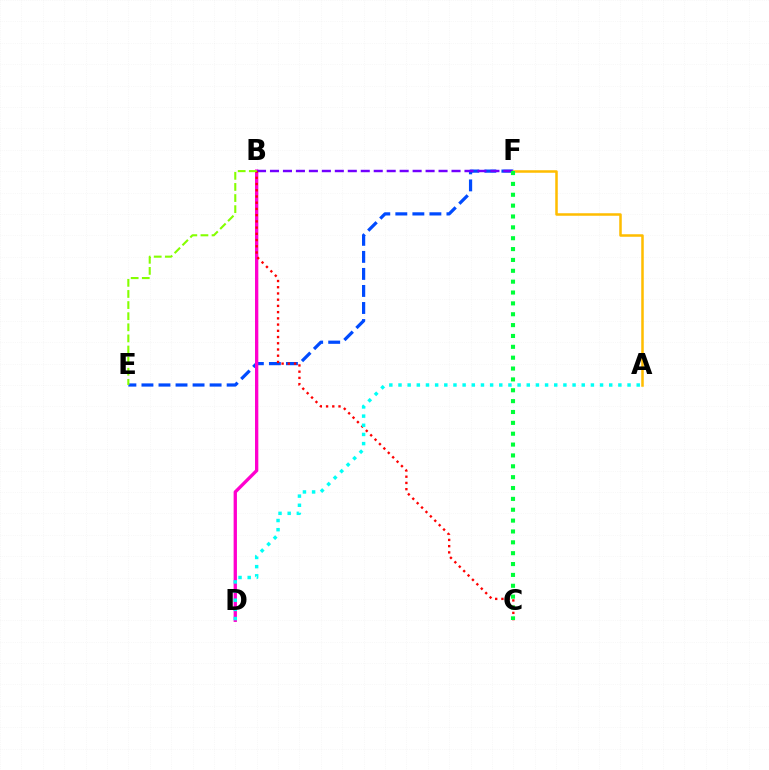{('E', 'F'): [{'color': '#004bff', 'line_style': 'dashed', 'thickness': 2.31}], ('B', 'D'): [{'color': '#ff00cf', 'line_style': 'solid', 'thickness': 2.39}], ('A', 'F'): [{'color': '#ffbd00', 'line_style': 'solid', 'thickness': 1.82}], ('B', 'F'): [{'color': '#7200ff', 'line_style': 'dashed', 'thickness': 1.76}], ('B', 'C'): [{'color': '#ff0000', 'line_style': 'dotted', 'thickness': 1.69}], ('B', 'E'): [{'color': '#84ff00', 'line_style': 'dashed', 'thickness': 1.51}], ('A', 'D'): [{'color': '#00fff6', 'line_style': 'dotted', 'thickness': 2.49}], ('C', 'F'): [{'color': '#00ff39', 'line_style': 'dotted', 'thickness': 2.95}]}